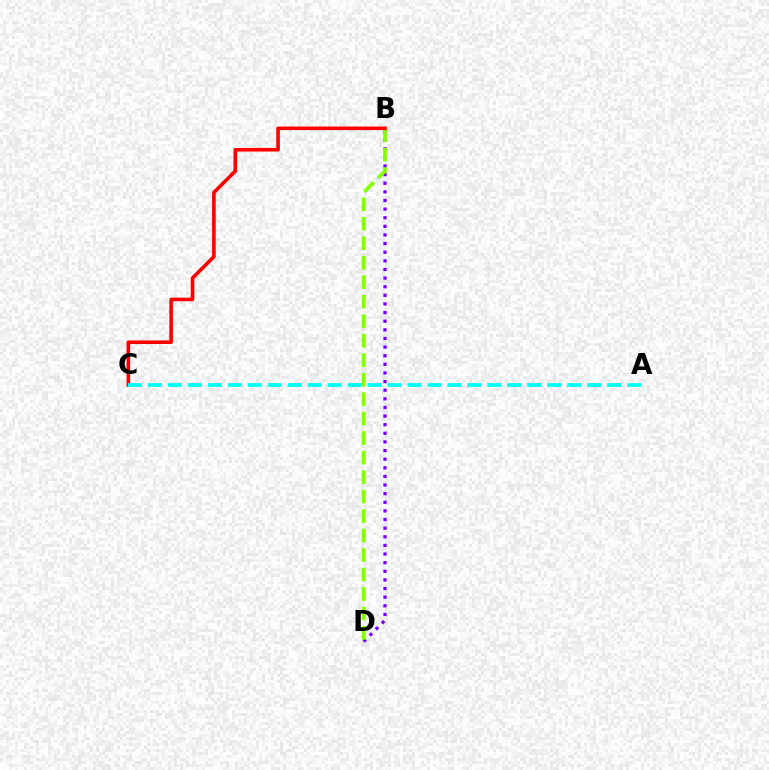{('B', 'D'): [{'color': '#7200ff', 'line_style': 'dotted', 'thickness': 2.34}, {'color': '#84ff00', 'line_style': 'dashed', 'thickness': 2.65}], ('B', 'C'): [{'color': '#ff0000', 'line_style': 'solid', 'thickness': 2.59}], ('A', 'C'): [{'color': '#00fff6', 'line_style': 'dashed', 'thickness': 2.71}]}